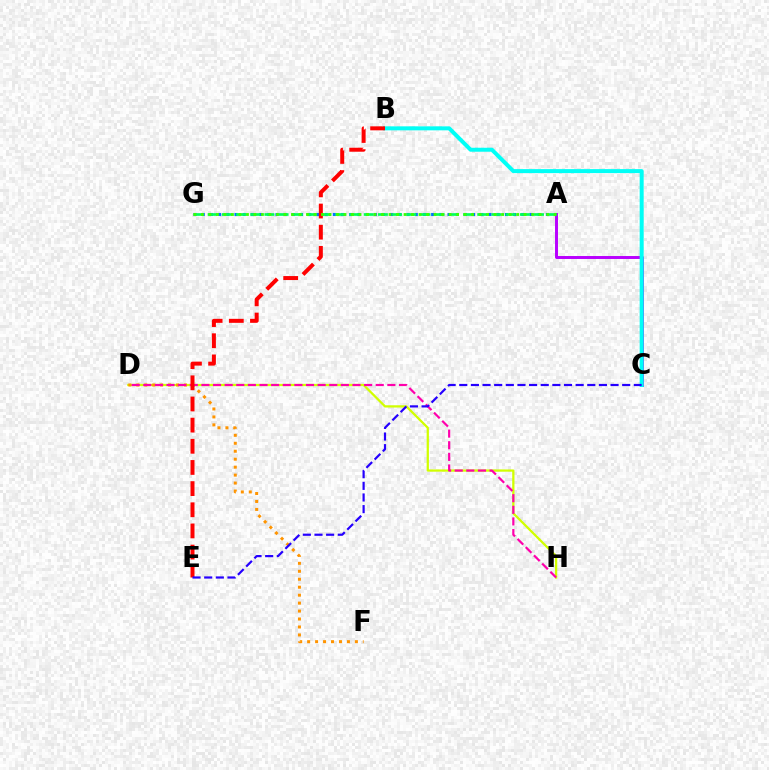{('A', 'C'): [{'color': '#b900ff', 'line_style': 'solid', 'thickness': 2.13}], ('B', 'C'): [{'color': '#00fff6', 'line_style': 'solid', 'thickness': 2.88}], ('D', 'H'): [{'color': '#d1ff00', 'line_style': 'solid', 'thickness': 1.63}, {'color': '#ff00ac', 'line_style': 'dashed', 'thickness': 1.58}], ('D', 'F'): [{'color': '#ff9400', 'line_style': 'dotted', 'thickness': 2.16}], ('A', 'G'): [{'color': '#0074ff', 'line_style': 'dotted', 'thickness': 2.23}, {'color': '#00ff5c', 'line_style': 'dashed', 'thickness': 1.93}, {'color': '#3dff00', 'line_style': 'dotted', 'thickness': 2.04}], ('B', 'E'): [{'color': '#ff0000', 'line_style': 'dashed', 'thickness': 2.87}], ('C', 'E'): [{'color': '#2500ff', 'line_style': 'dashed', 'thickness': 1.58}]}